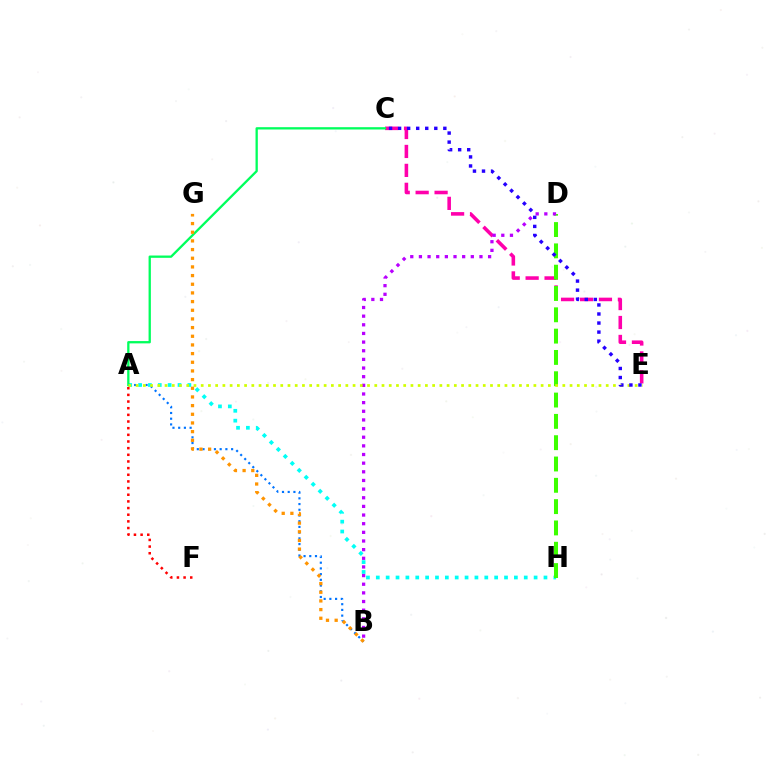{('A', 'B'): [{'color': '#0074ff', 'line_style': 'dotted', 'thickness': 1.55}], ('C', 'E'): [{'color': '#ff00ac', 'line_style': 'dashed', 'thickness': 2.57}, {'color': '#2500ff', 'line_style': 'dotted', 'thickness': 2.46}], ('A', 'H'): [{'color': '#00fff6', 'line_style': 'dotted', 'thickness': 2.68}], ('A', 'C'): [{'color': '#00ff5c', 'line_style': 'solid', 'thickness': 1.66}], ('D', 'H'): [{'color': '#3dff00', 'line_style': 'dashed', 'thickness': 2.9}], ('B', 'D'): [{'color': '#b900ff', 'line_style': 'dotted', 'thickness': 2.35}], ('A', 'E'): [{'color': '#d1ff00', 'line_style': 'dotted', 'thickness': 1.97}], ('B', 'G'): [{'color': '#ff9400', 'line_style': 'dotted', 'thickness': 2.36}], ('A', 'F'): [{'color': '#ff0000', 'line_style': 'dotted', 'thickness': 1.81}]}